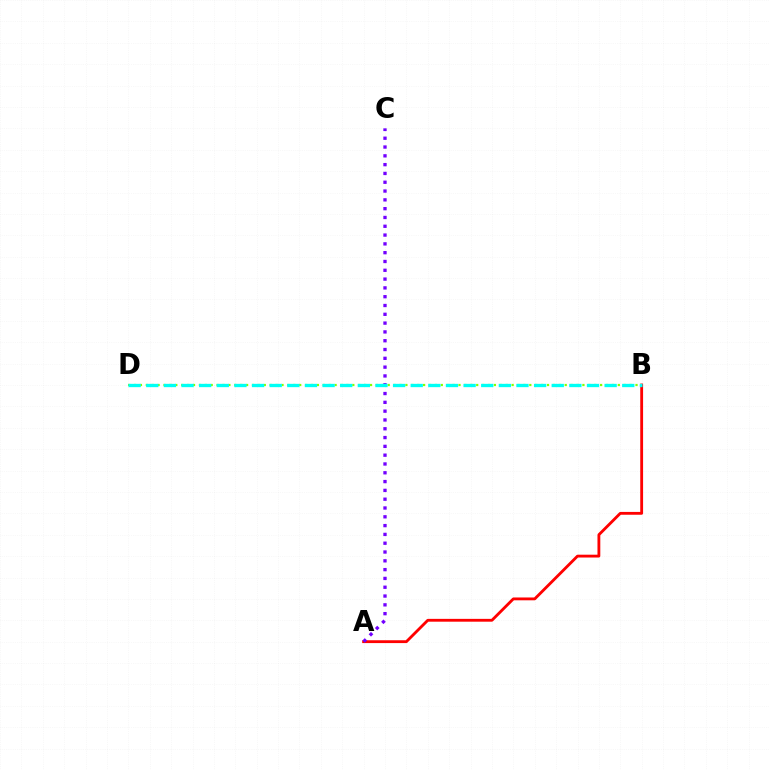{('B', 'D'): [{'color': '#84ff00', 'line_style': 'dotted', 'thickness': 1.6}, {'color': '#00fff6', 'line_style': 'dashed', 'thickness': 2.39}], ('A', 'B'): [{'color': '#ff0000', 'line_style': 'solid', 'thickness': 2.04}], ('A', 'C'): [{'color': '#7200ff', 'line_style': 'dotted', 'thickness': 2.39}]}